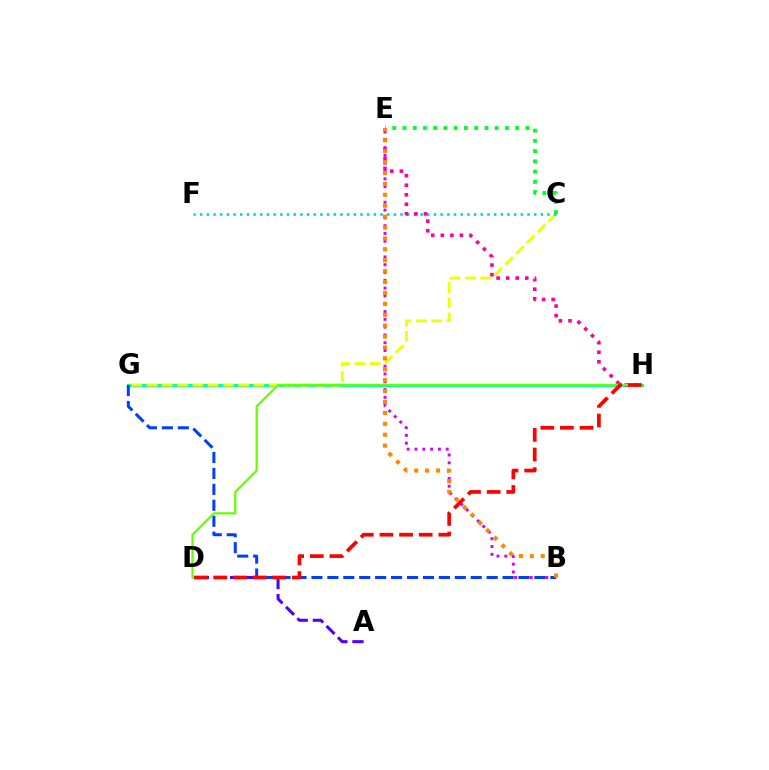{('G', 'H'): [{'color': '#00ffaf', 'line_style': 'solid', 'thickness': 2.32}], ('A', 'D'): [{'color': '#4f00ff', 'line_style': 'dashed', 'thickness': 2.19}], ('B', 'E'): [{'color': '#d600ff', 'line_style': 'dotted', 'thickness': 2.12}, {'color': '#ff8800', 'line_style': 'dotted', 'thickness': 2.96}], ('C', 'G'): [{'color': '#eeff00', 'line_style': 'dashed', 'thickness': 2.08}], ('C', 'F'): [{'color': '#00c7ff', 'line_style': 'dotted', 'thickness': 1.82}], ('E', 'H'): [{'color': '#ff00a0', 'line_style': 'dotted', 'thickness': 2.6}], ('B', 'G'): [{'color': '#003fff', 'line_style': 'dashed', 'thickness': 2.16}], ('D', 'H'): [{'color': '#66ff00', 'line_style': 'solid', 'thickness': 1.63}, {'color': '#ff0000', 'line_style': 'dashed', 'thickness': 2.67}], ('C', 'E'): [{'color': '#00ff27', 'line_style': 'dotted', 'thickness': 2.78}]}